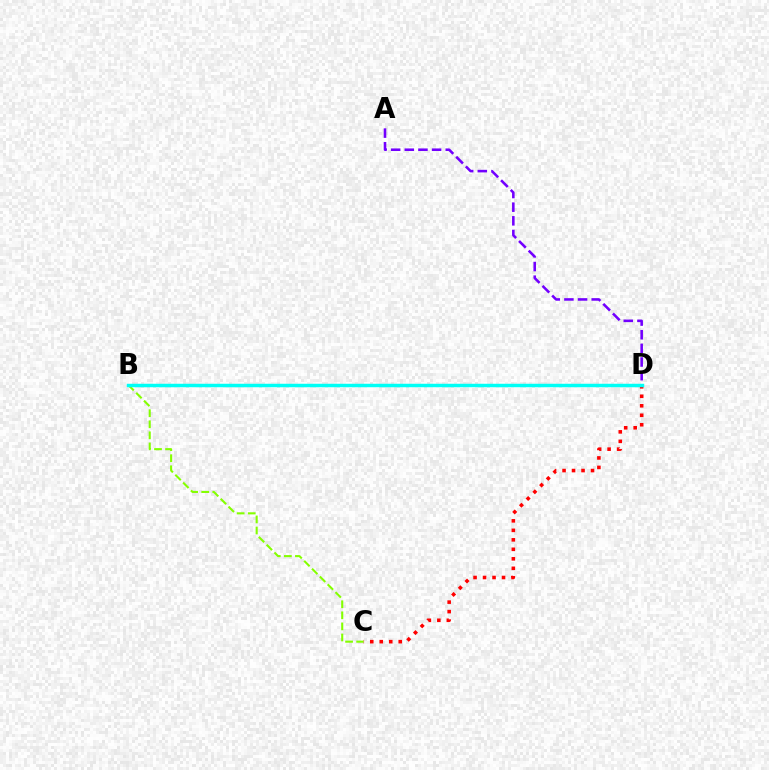{('C', 'D'): [{'color': '#ff0000', 'line_style': 'dotted', 'thickness': 2.58}], ('B', 'C'): [{'color': '#84ff00', 'line_style': 'dashed', 'thickness': 1.5}], ('A', 'D'): [{'color': '#7200ff', 'line_style': 'dashed', 'thickness': 1.85}], ('B', 'D'): [{'color': '#00fff6', 'line_style': 'solid', 'thickness': 2.5}]}